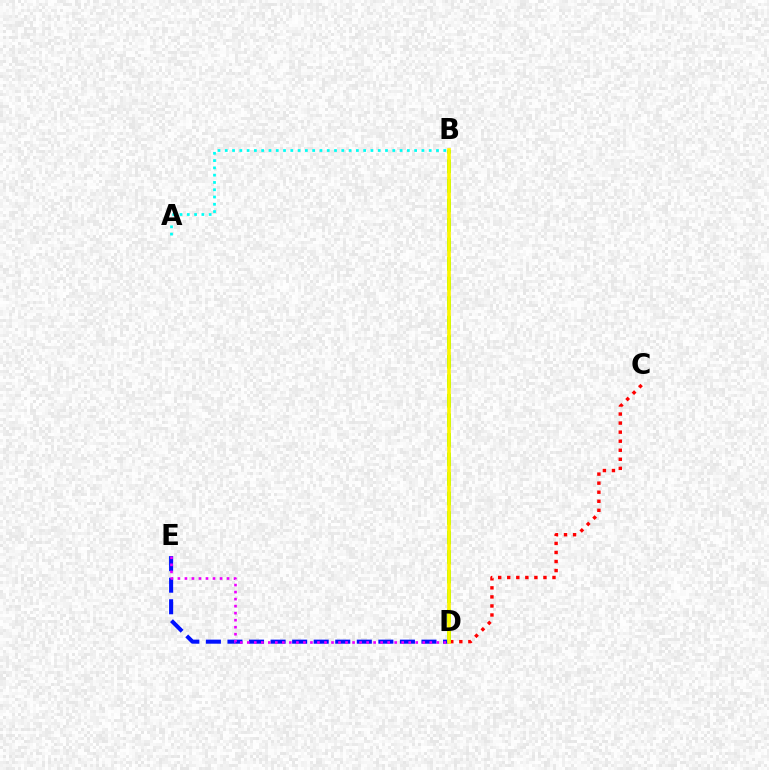{('D', 'E'): [{'color': '#0010ff', 'line_style': 'dashed', 'thickness': 2.93}, {'color': '#ee00ff', 'line_style': 'dotted', 'thickness': 1.91}], ('C', 'D'): [{'color': '#ff0000', 'line_style': 'dotted', 'thickness': 2.46}], ('B', 'D'): [{'color': '#08ff00', 'line_style': 'dashed', 'thickness': 2.65}, {'color': '#fcf500', 'line_style': 'solid', 'thickness': 2.62}], ('A', 'B'): [{'color': '#00fff6', 'line_style': 'dotted', 'thickness': 1.98}]}